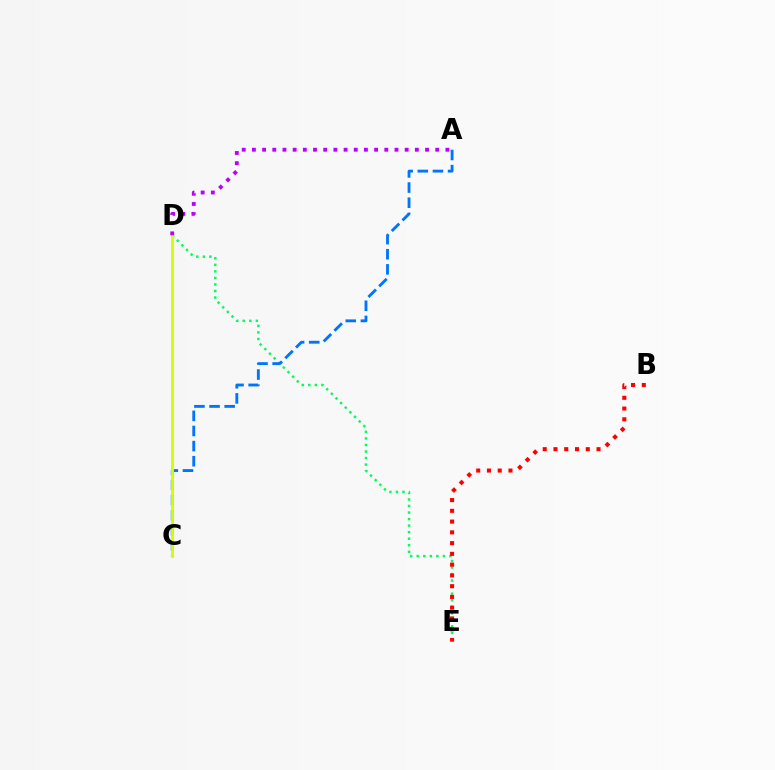{('D', 'E'): [{'color': '#00ff5c', 'line_style': 'dotted', 'thickness': 1.78}], ('B', 'E'): [{'color': '#ff0000', 'line_style': 'dotted', 'thickness': 2.92}], ('A', 'C'): [{'color': '#0074ff', 'line_style': 'dashed', 'thickness': 2.05}], ('C', 'D'): [{'color': '#d1ff00', 'line_style': 'solid', 'thickness': 2.05}], ('A', 'D'): [{'color': '#b900ff', 'line_style': 'dotted', 'thickness': 2.77}]}